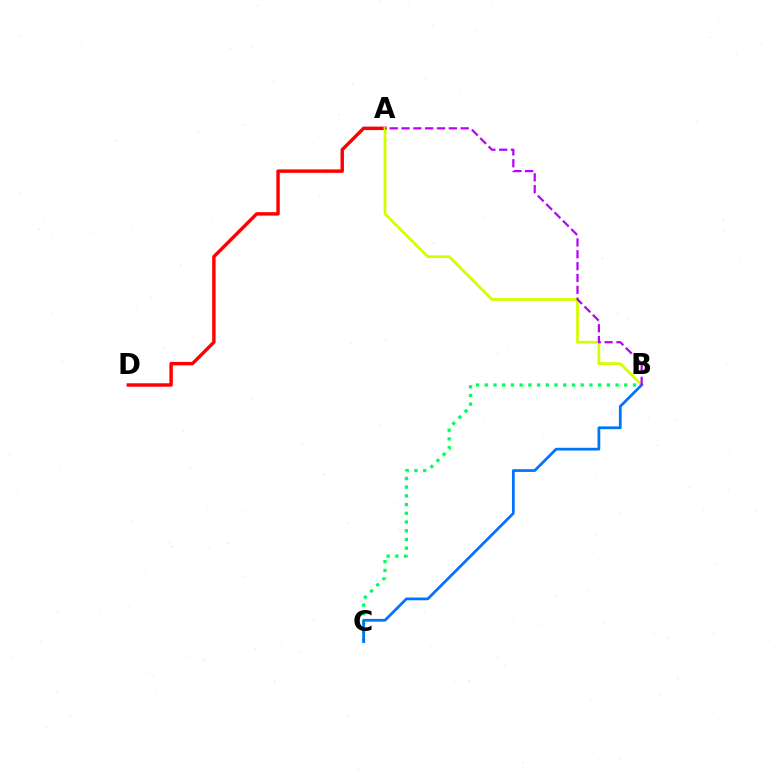{('A', 'D'): [{'color': '#ff0000', 'line_style': 'solid', 'thickness': 2.47}], ('B', 'C'): [{'color': '#00ff5c', 'line_style': 'dotted', 'thickness': 2.37}, {'color': '#0074ff', 'line_style': 'solid', 'thickness': 1.98}], ('A', 'B'): [{'color': '#d1ff00', 'line_style': 'solid', 'thickness': 2.01}, {'color': '#b900ff', 'line_style': 'dashed', 'thickness': 1.61}]}